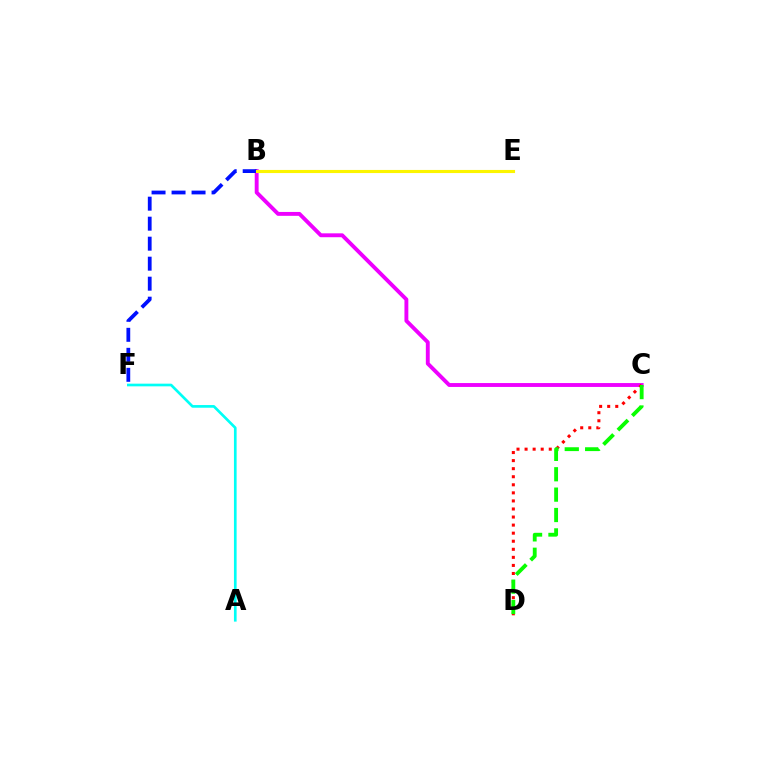{('A', 'F'): [{'color': '#00fff6', 'line_style': 'solid', 'thickness': 1.92}], ('B', 'C'): [{'color': '#ee00ff', 'line_style': 'solid', 'thickness': 2.8}], ('B', 'F'): [{'color': '#0010ff', 'line_style': 'dashed', 'thickness': 2.72}], ('B', 'E'): [{'color': '#fcf500', 'line_style': 'solid', 'thickness': 2.24}], ('C', 'D'): [{'color': '#ff0000', 'line_style': 'dotted', 'thickness': 2.19}, {'color': '#08ff00', 'line_style': 'dashed', 'thickness': 2.77}]}